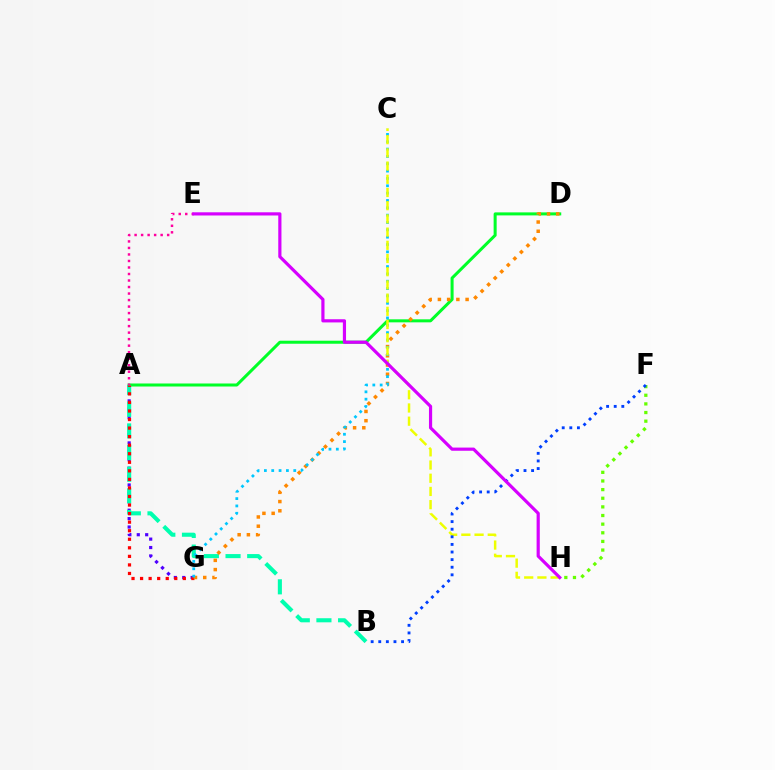{('A', 'G'): [{'color': '#4f00ff', 'line_style': 'dotted', 'thickness': 2.28}, {'color': '#ff0000', 'line_style': 'dotted', 'thickness': 2.32}], ('A', 'D'): [{'color': '#00ff27', 'line_style': 'solid', 'thickness': 2.18}], ('A', 'B'): [{'color': '#00ffaf', 'line_style': 'dashed', 'thickness': 2.94}], ('D', 'G'): [{'color': '#ff8800', 'line_style': 'dotted', 'thickness': 2.51}], ('A', 'E'): [{'color': '#ff00a0', 'line_style': 'dotted', 'thickness': 1.77}], ('C', 'G'): [{'color': '#00c7ff', 'line_style': 'dotted', 'thickness': 1.99}], ('C', 'H'): [{'color': '#eeff00', 'line_style': 'dashed', 'thickness': 1.79}], ('F', 'H'): [{'color': '#66ff00', 'line_style': 'dotted', 'thickness': 2.35}], ('B', 'F'): [{'color': '#003fff', 'line_style': 'dotted', 'thickness': 2.07}], ('E', 'H'): [{'color': '#d600ff', 'line_style': 'solid', 'thickness': 2.29}]}